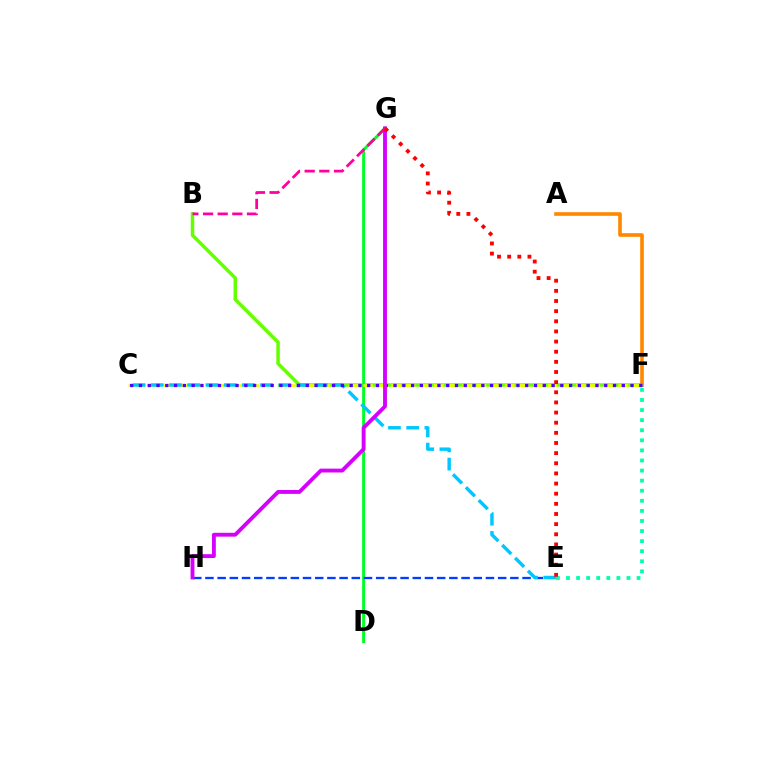{('B', 'F'): [{'color': '#66ff00', 'line_style': 'solid', 'thickness': 2.52}], ('A', 'F'): [{'color': '#ff8800', 'line_style': 'solid', 'thickness': 2.61}], ('D', 'G'): [{'color': '#00ff27', 'line_style': 'solid', 'thickness': 2.14}], ('E', 'H'): [{'color': '#003fff', 'line_style': 'dashed', 'thickness': 1.66}], ('C', 'F'): [{'color': '#eeff00', 'line_style': 'dashed', 'thickness': 1.93}, {'color': '#4f00ff', 'line_style': 'dotted', 'thickness': 2.39}], ('C', 'E'): [{'color': '#00c7ff', 'line_style': 'dashed', 'thickness': 2.47}], ('G', 'H'): [{'color': '#d600ff', 'line_style': 'solid', 'thickness': 2.78}], ('E', 'F'): [{'color': '#00ffaf', 'line_style': 'dotted', 'thickness': 2.74}], ('B', 'G'): [{'color': '#ff00a0', 'line_style': 'dashed', 'thickness': 1.99}], ('E', 'G'): [{'color': '#ff0000', 'line_style': 'dotted', 'thickness': 2.76}]}